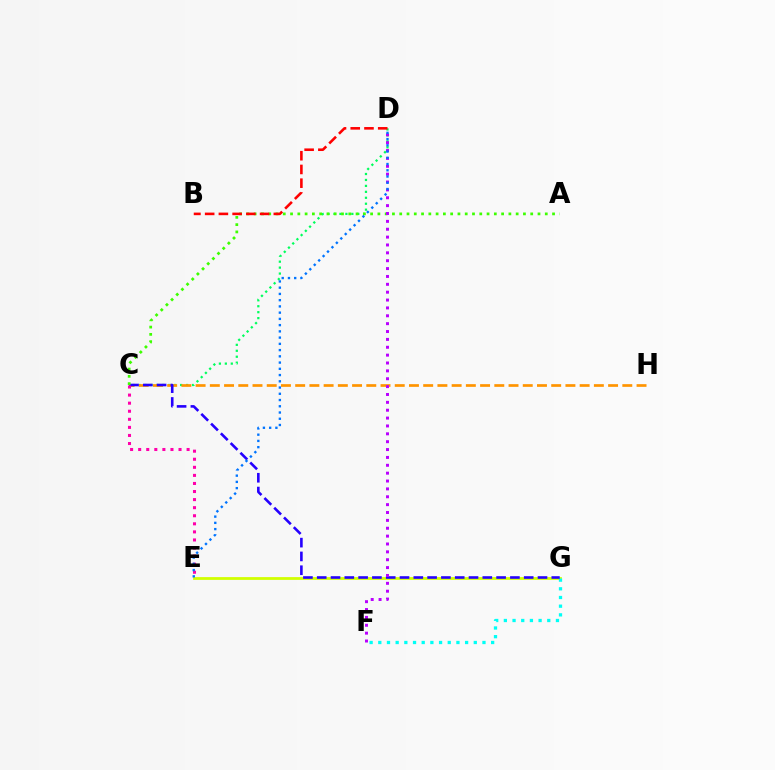{('C', 'D'): [{'color': '#00ff5c', 'line_style': 'dotted', 'thickness': 1.62}], ('E', 'G'): [{'color': '#d1ff00', 'line_style': 'solid', 'thickness': 2.0}], ('F', 'G'): [{'color': '#00fff6', 'line_style': 'dotted', 'thickness': 2.36}], ('C', 'H'): [{'color': '#ff9400', 'line_style': 'dashed', 'thickness': 1.93}], ('C', 'G'): [{'color': '#2500ff', 'line_style': 'dashed', 'thickness': 1.87}], ('A', 'C'): [{'color': '#3dff00', 'line_style': 'dotted', 'thickness': 1.98}], ('C', 'E'): [{'color': '#ff00ac', 'line_style': 'dotted', 'thickness': 2.19}], ('D', 'F'): [{'color': '#b900ff', 'line_style': 'dotted', 'thickness': 2.14}], ('B', 'D'): [{'color': '#ff0000', 'line_style': 'dashed', 'thickness': 1.87}], ('D', 'E'): [{'color': '#0074ff', 'line_style': 'dotted', 'thickness': 1.7}]}